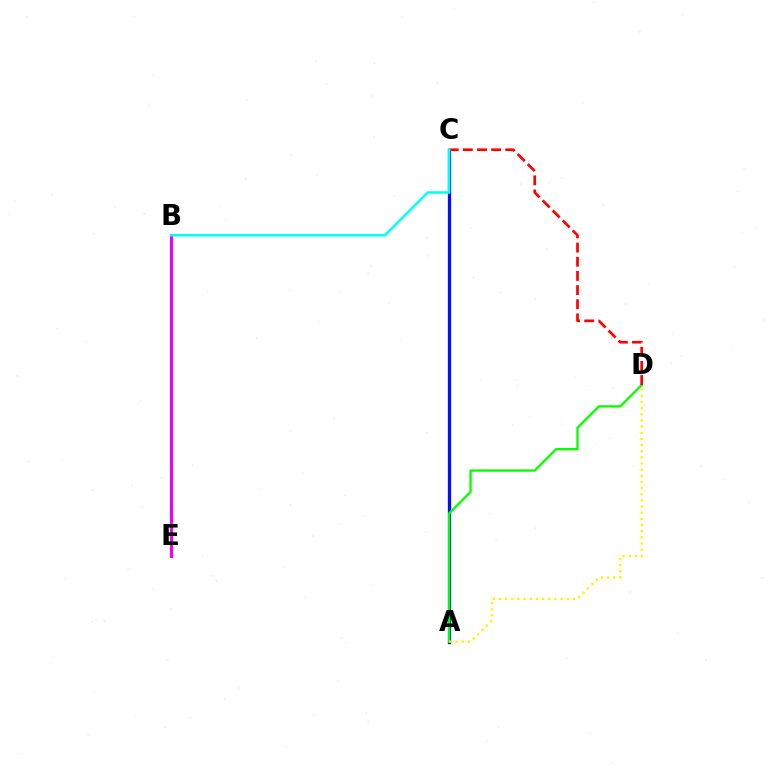{('A', 'C'): [{'color': '#0010ff', 'line_style': 'solid', 'thickness': 2.37}], ('A', 'D'): [{'color': '#08ff00', 'line_style': 'solid', 'thickness': 1.68}, {'color': '#fcf500', 'line_style': 'dotted', 'thickness': 1.67}], ('B', 'E'): [{'color': '#ee00ff', 'line_style': 'solid', 'thickness': 2.26}], ('C', 'D'): [{'color': '#ff0000', 'line_style': 'dashed', 'thickness': 1.92}], ('B', 'C'): [{'color': '#00fff6', 'line_style': 'solid', 'thickness': 1.82}]}